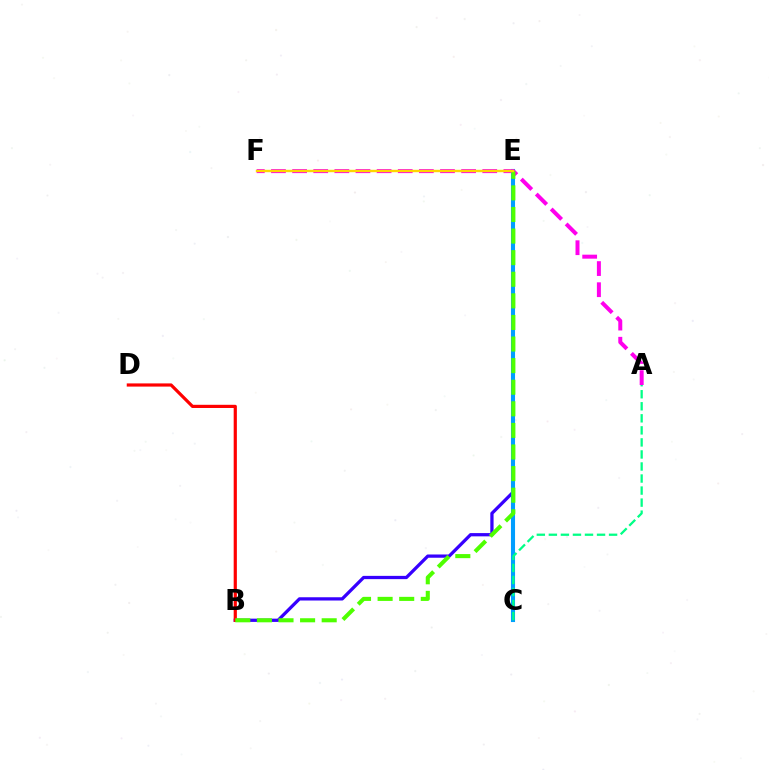{('B', 'E'): [{'color': '#3700ff', 'line_style': 'solid', 'thickness': 2.35}, {'color': '#4fff00', 'line_style': 'dashed', 'thickness': 2.93}], ('B', 'D'): [{'color': '#ff0000', 'line_style': 'solid', 'thickness': 2.3}], ('C', 'E'): [{'color': '#009eff', 'line_style': 'solid', 'thickness': 2.95}], ('A', 'F'): [{'color': '#ff00ed', 'line_style': 'dashed', 'thickness': 2.87}], ('E', 'F'): [{'color': '#ffd500', 'line_style': 'solid', 'thickness': 1.73}], ('A', 'C'): [{'color': '#00ff86', 'line_style': 'dashed', 'thickness': 1.64}]}